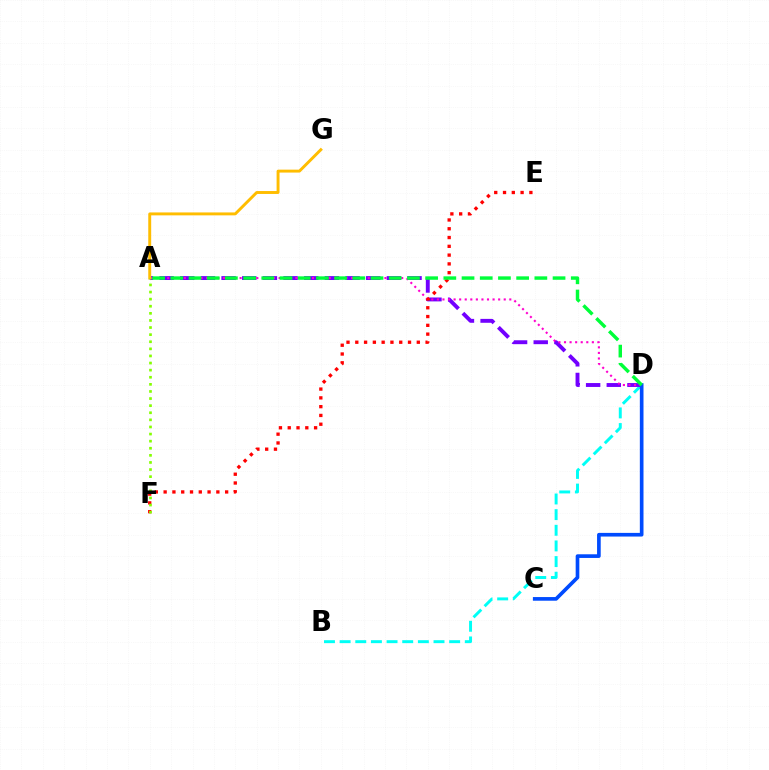{('B', 'D'): [{'color': '#00fff6', 'line_style': 'dashed', 'thickness': 2.13}], ('A', 'D'): [{'color': '#7200ff', 'line_style': 'dashed', 'thickness': 2.81}, {'color': '#ff00cf', 'line_style': 'dotted', 'thickness': 1.51}, {'color': '#00ff39', 'line_style': 'dashed', 'thickness': 2.47}], ('A', 'G'): [{'color': '#ffbd00', 'line_style': 'solid', 'thickness': 2.1}], ('E', 'F'): [{'color': '#ff0000', 'line_style': 'dotted', 'thickness': 2.39}], ('C', 'D'): [{'color': '#004bff', 'line_style': 'solid', 'thickness': 2.64}], ('A', 'F'): [{'color': '#84ff00', 'line_style': 'dotted', 'thickness': 1.93}]}